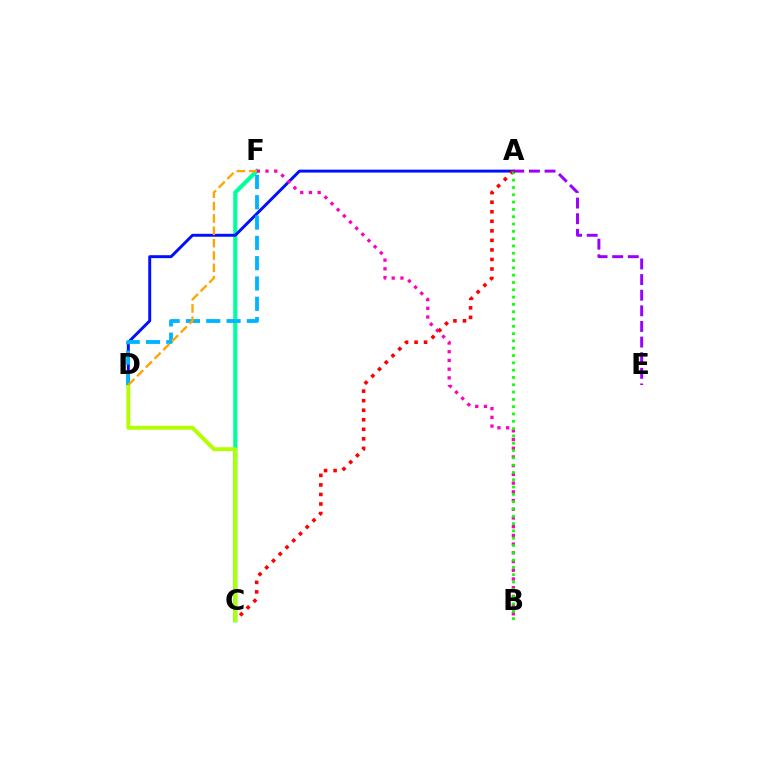{('C', 'F'): [{'color': '#00ff9d', 'line_style': 'solid', 'thickness': 2.98}], ('A', 'D'): [{'color': '#0010ff', 'line_style': 'solid', 'thickness': 2.11}], ('B', 'F'): [{'color': '#ff00bd', 'line_style': 'dotted', 'thickness': 2.37}], ('A', 'C'): [{'color': '#ff0000', 'line_style': 'dotted', 'thickness': 2.59}], ('C', 'D'): [{'color': '#b3ff00', 'line_style': 'solid', 'thickness': 2.81}], ('A', 'B'): [{'color': '#08ff00', 'line_style': 'dotted', 'thickness': 1.99}], ('A', 'E'): [{'color': '#9b00ff', 'line_style': 'dashed', 'thickness': 2.12}], ('D', 'F'): [{'color': '#00b5ff', 'line_style': 'dashed', 'thickness': 2.76}, {'color': '#ffa500', 'line_style': 'dashed', 'thickness': 1.68}]}